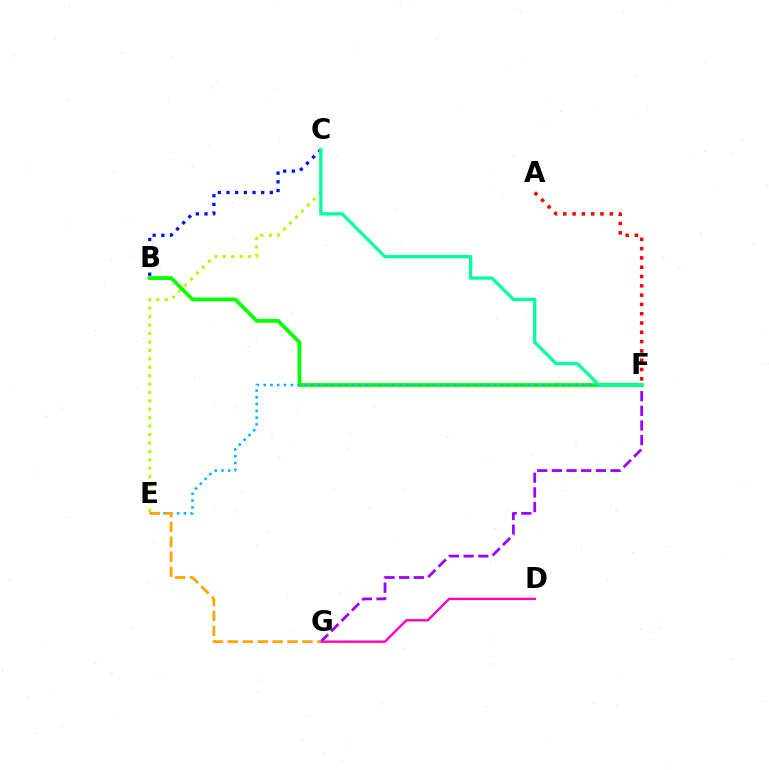{('B', 'F'): [{'color': '#08ff00', 'line_style': 'solid', 'thickness': 2.72}], ('E', 'F'): [{'color': '#00b5ff', 'line_style': 'dotted', 'thickness': 1.84}], ('B', 'C'): [{'color': '#0010ff', 'line_style': 'dotted', 'thickness': 2.36}], ('C', 'E'): [{'color': '#b3ff00', 'line_style': 'dotted', 'thickness': 2.29}], ('F', 'G'): [{'color': '#9b00ff', 'line_style': 'dashed', 'thickness': 1.99}], ('D', 'G'): [{'color': '#ff00bd', 'line_style': 'solid', 'thickness': 1.72}], ('E', 'G'): [{'color': '#ffa500', 'line_style': 'dashed', 'thickness': 2.02}], ('C', 'F'): [{'color': '#00ff9d', 'line_style': 'solid', 'thickness': 2.36}], ('A', 'F'): [{'color': '#ff0000', 'line_style': 'dotted', 'thickness': 2.53}]}